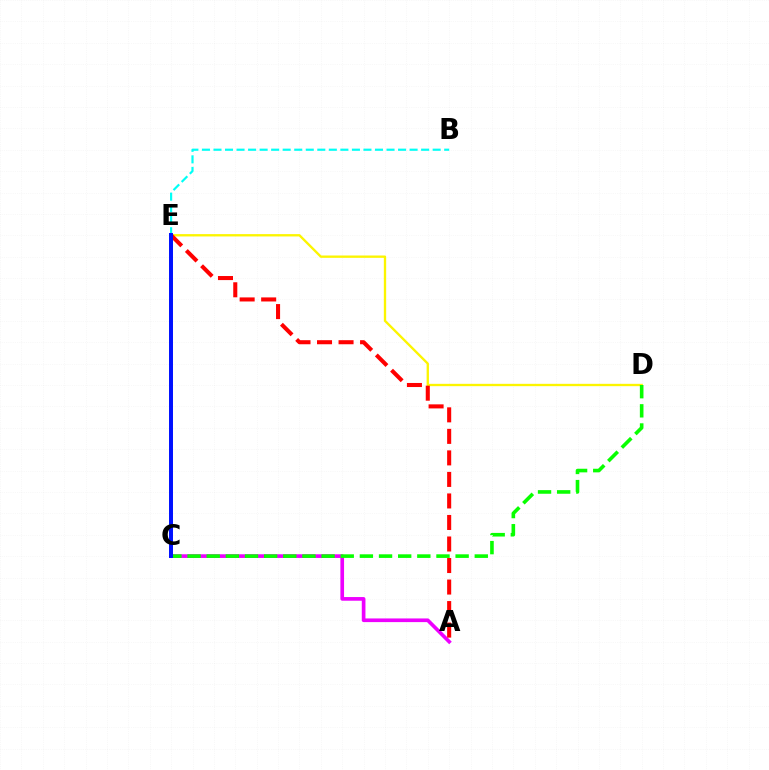{('A', 'C'): [{'color': '#ee00ff', 'line_style': 'solid', 'thickness': 2.64}], ('D', 'E'): [{'color': '#fcf500', 'line_style': 'solid', 'thickness': 1.68}], ('C', 'D'): [{'color': '#08ff00', 'line_style': 'dashed', 'thickness': 2.6}], ('B', 'E'): [{'color': '#00fff6', 'line_style': 'dashed', 'thickness': 1.57}], ('A', 'E'): [{'color': '#ff0000', 'line_style': 'dashed', 'thickness': 2.92}], ('C', 'E'): [{'color': '#0010ff', 'line_style': 'solid', 'thickness': 2.86}]}